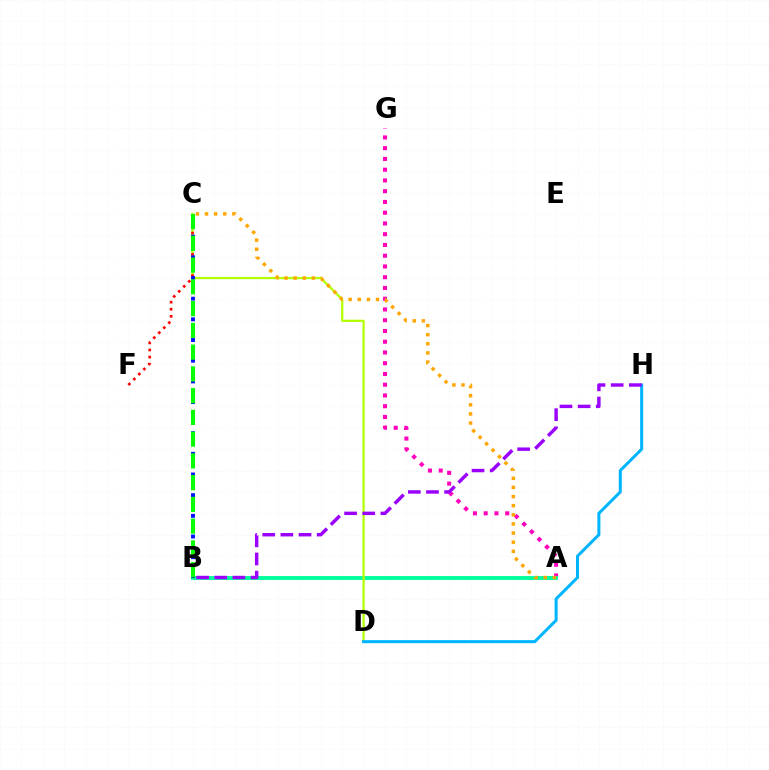{('A', 'G'): [{'color': '#ff00bd', 'line_style': 'dotted', 'thickness': 2.92}], ('A', 'B'): [{'color': '#00ff9d', 'line_style': 'solid', 'thickness': 2.8}], ('C', 'D'): [{'color': '#b3ff00', 'line_style': 'solid', 'thickness': 1.62}], ('C', 'F'): [{'color': '#ff0000', 'line_style': 'dotted', 'thickness': 1.93}], ('B', 'C'): [{'color': '#0010ff', 'line_style': 'dotted', 'thickness': 2.81}, {'color': '#08ff00', 'line_style': 'dashed', 'thickness': 2.96}], ('A', 'C'): [{'color': '#ffa500', 'line_style': 'dotted', 'thickness': 2.48}], ('D', 'H'): [{'color': '#00b5ff', 'line_style': 'solid', 'thickness': 2.18}], ('B', 'H'): [{'color': '#9b00ff', 'line_style': 'dashed', 'thickness': 2.47}]}